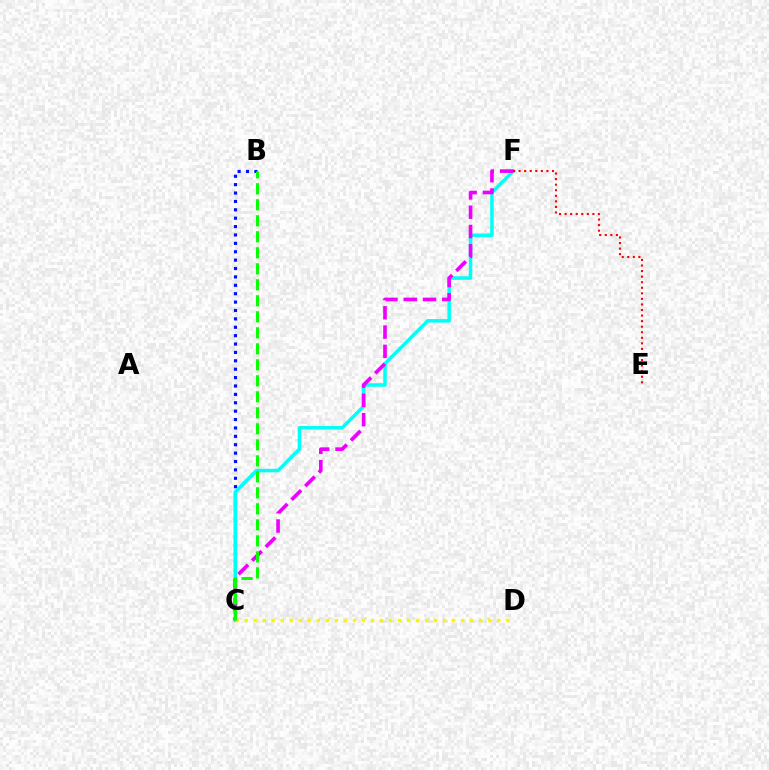{('B', 'C'): [{'color': '#0010ff', 'line_style': 'dotted', 'thickness': 2.28}, {'color': '#08ff00', 'line_style': 'dashed', 'thickness': 2.17}], ('C', 'F'): [{'color': '#00fff6', 'line_style': 'solid', 'thickness': 2.53}, {'color': '#ee00ff', 'line_style': 'dashed', 'thickness': 2.62}], ('C', 'D'): [{'color': '#fcf500', 'line_style': 'dotted', 'thickness': 2.45}], ('E', 'F'): [{'color': '#ff0000', 'line_style': 'dotted', 'thickness': 1.51}]}